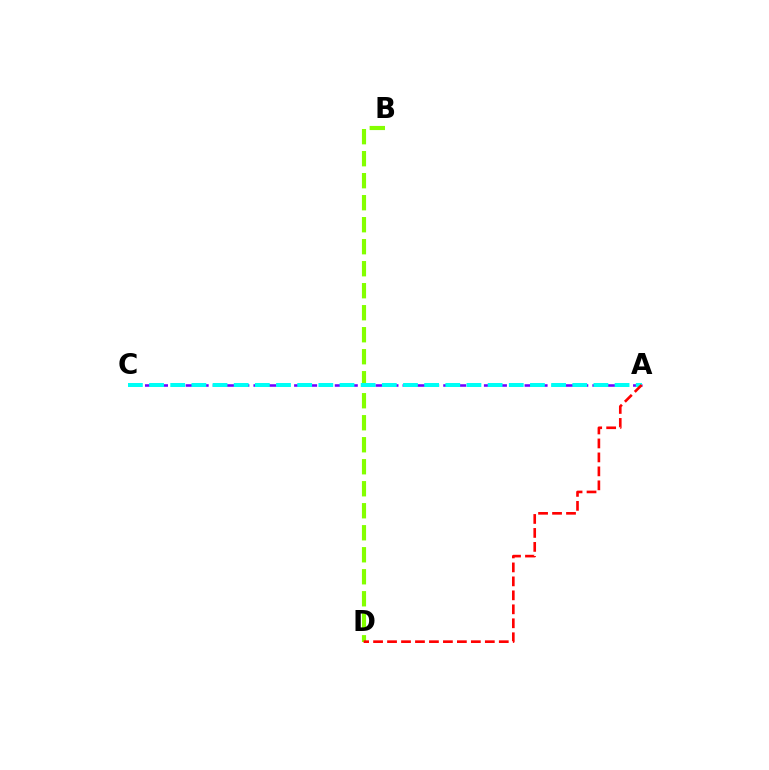{('B', 'D'): [{'color': '#84ff00', 'line_style': 'dashed', 'thickness': 2.99}], ('A', 'C'): [{'color': '#7200ff', 'line_style': 'dashed', 'thickness': 1.84}, {'color': '#00fff6', 'line_style': 'dashed', 'thickness': 2.87}], ('A', 'D'): [{'color': '#ff0000', 'line_style': 'dashed', 'thickness': 1.9}]}